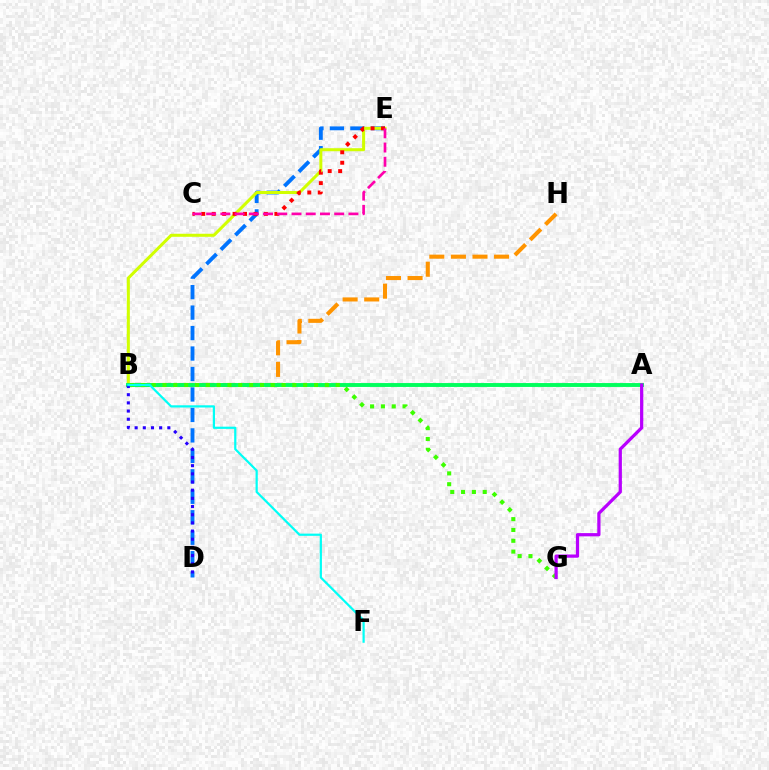{('D', 'E'): [{'color': '#0074ff', 'line_style': 'dashed', 'thickness': 2.78}], ('B', 'H'): [{'color': '#ff9400', 'line_style': 'dashed', 'thickness': 2.93}], ('B', 'E'): [{'color': '#d1ff00', 'line_style': 'solid', 'thickness': 2.18}], ('A', 'B'): [{'color': '#00ff5c', 'line_style': 'solid', 'thickness': 2.8}], ('B', 'G'): [{'color': '#3dff00', 'line_style': 'dotted', 'thickness': 2.94}], ('C', 'E'): [{'color': '#ff0000', 'line_style': 'dotted', 'thickness': 2.84}, {'color': '#ff00ac', 'line_style': 'dashed', 'thickness': 1.93}], ('A', 'G'): [{'color': '#b900ff', 'line_style': 'solid', 'thickness': 2.33}], ('B', 'D'): [{'color': '#2500ff', 'line_style': 'dotted', 'thickness': 2.22}], ('B', 'F'): [{'color': '#00fff6', 'line_style': 'solid', 'thickness': 1.59}]}